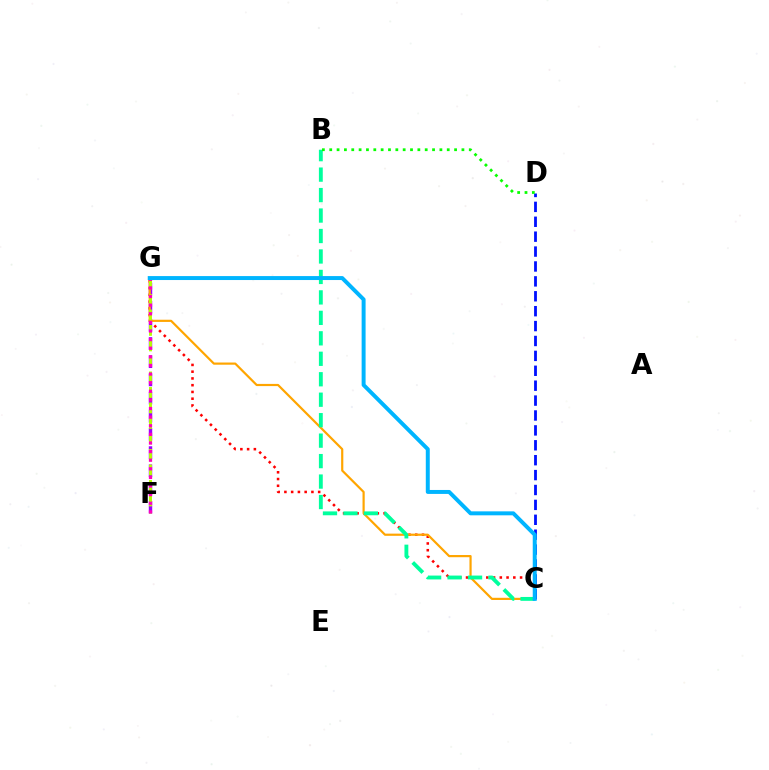{('C', 'G'): [{'color': '#ff0000', 'line_style': 'dotted', 'thickness': 1.83}, {'color': '#ffa500', 'line_style': 'solid', 'thickness': 1.58}, {'color': '#00b5ff', 'line_style': 'solid', 'thickness': 2.85}], ('F', 'G'): [{'color': '#9b00ff', 'line_style': 'dashed', 'thickness': 2.47}, {'color': '#b3ff00', 'line_style': 'dashed', 'thickness': 2.11}, {'color': '#ff00bd', 'line_style': 'dotted', 'thickness': 2.34}], ('C', 'D'): [{'color': '#0010ff', 'line_style': 'dashed', 'thickness': 2.02}], ('B', 'C'): [{'color': '#00ff9d', 'line_style': 'dashed', 'thickness': 2.78}], ('B', 'D'): [{'color': '#08ff00', 'line_style': 'dotted', 'thickness': 2.0}]}